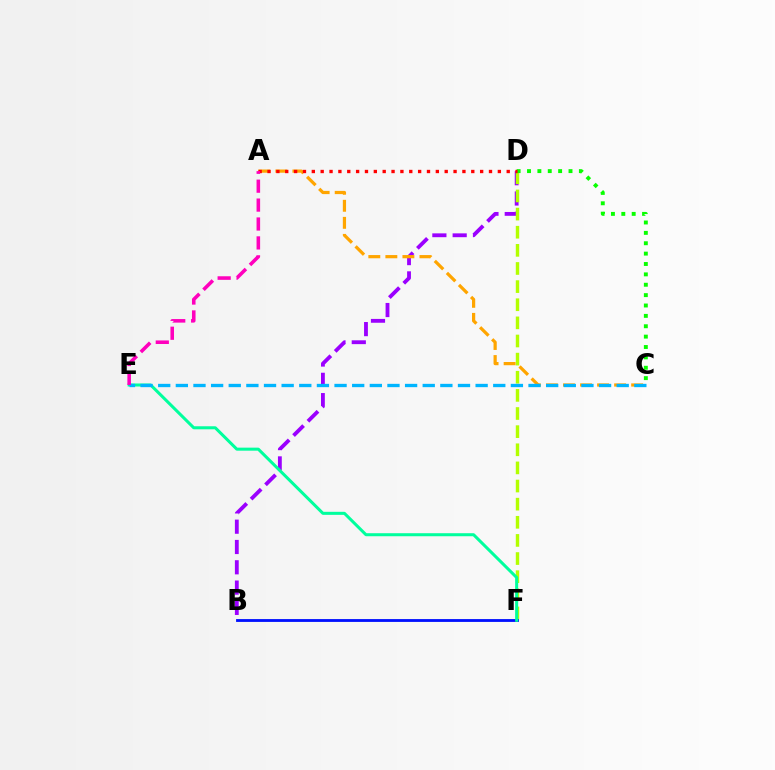{('B', 'D'): [{'color': '#9b00ff', 'line_style': 'dashed', 'thickness': 2.76}], ('D', 'F'): [{'color': '#b3ff00', 'line_style': 'dashed', 'thickness': 2.46}], ('A', 'C'): [{'color': '#ffa500', 'line_style': 'dashed', 'thickness': 2.32}], ('B', 'F'): [{'color': '#0010ff', 'line_style': 'solid', 'thickness': 2.03}], ('E', 'F'): [{'color': '#00ff9d', 'line_style': 'solid', 'thickness': 2.18}], ('C', 'E'): [{'color': '#00b5ff', 'line_style': 'dashed', 'thickness': 2.4}], ('C', 'D'): [{'color': '#08ff00', 'line_style': 'dotted', 'thickness': 2.82}], ('A', 'D'): [{'color': '#ff0000', 'line_style': 'dotted', 'thickness': 2.41}], ('A', 'E'): [{'color': '#ff00bd', 'line_style': 'dashed', 'thickness': 2.57}]}